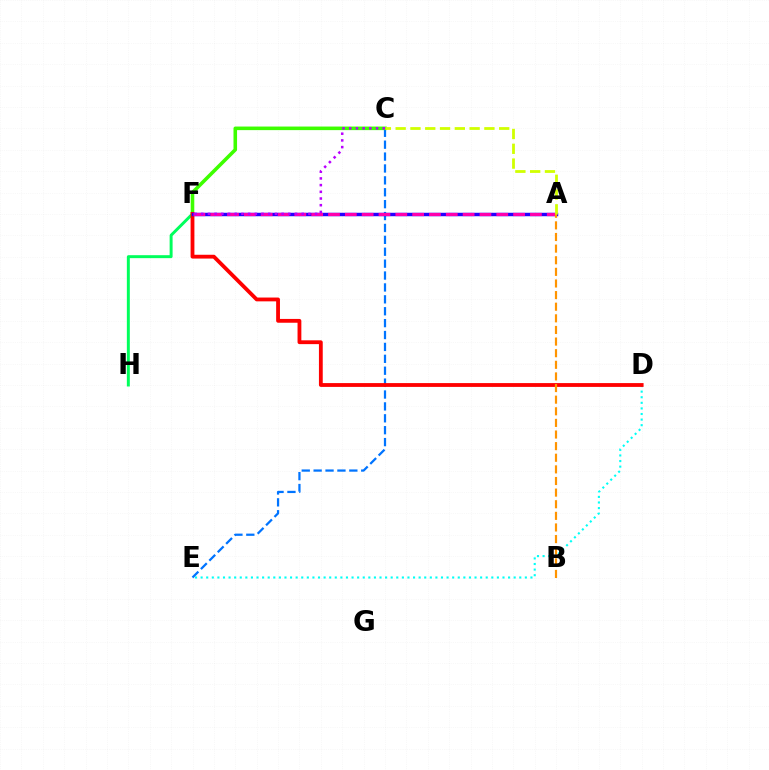{('D', 'E'): [{'color': '#00fff6', 'line_style': 'dotted', 'thickness': 1.52}], ('C', 'E'): [{'color': '#0074ff', 'line_style': 'dashed', 'thickness': 1.62}], ('F', 'H'): [{'color': '#00ff5c', 'line_style': 'solid', 'thickness': 2.13}], ('C', 'F'): [{'color': '#3dff00', 'line_style': 'solid', 'thickness': 2.57}, {'color': '#b900ff', 'line_style': 'dotted', 'thickness': 1.82}], ('D', 'F'): [{'color': '#ff0000', 'line_style': 'solid', 'thickness': 2.74}], ('A', 'F'): [{'color': '#2500ff', 'line_style': 'solid', 'thickness': 2.49}, {'color': '#ff00ac', 'line_style': 'dashed', 'thickness': 2.29}], ('A', 'B'): [{'color': '#ff9400', 'line_style': 'dashed', 'thickness': 1.58}], ('A', 'C'): [{'color': '#d1ff00', 'line_style': 'dashed', 'thickness': 2.01}]}